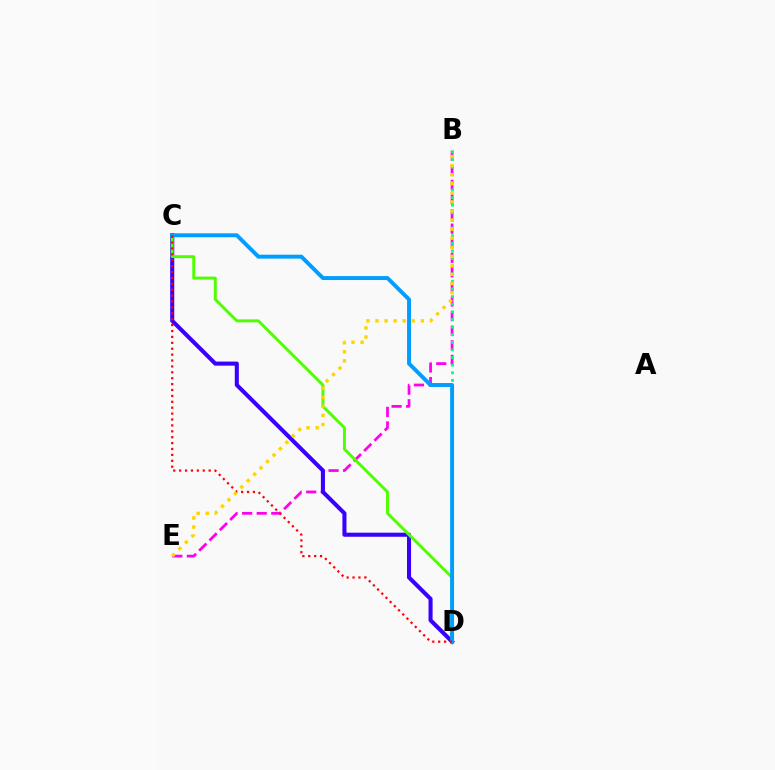{('B', 'E'): [{'color': '#ff00ed', 'line_style': 'dashed', 'thickness': 1.98}, {'color': '#ffd500', 'line_style': 'dotted', 'thickness': 2.47}], ('B', 'D'): [{'color': '#00ff86', 'line_style': 'dotted', 'thickness': 2.07}], ('C', 'D'): [{'color': '#3700ff', 'line_style': 'solid', 'thickness': 2.93}, {'color': '#4fff00', 'line_style': 'solid', 'thickness': 2.11}, {'color': '#009eff', 'line_style': 'solid', 'thickness': 2.84}, {'color': '#ff0000', 'line_style': 'dotted', 'thickness': 1.6}]}